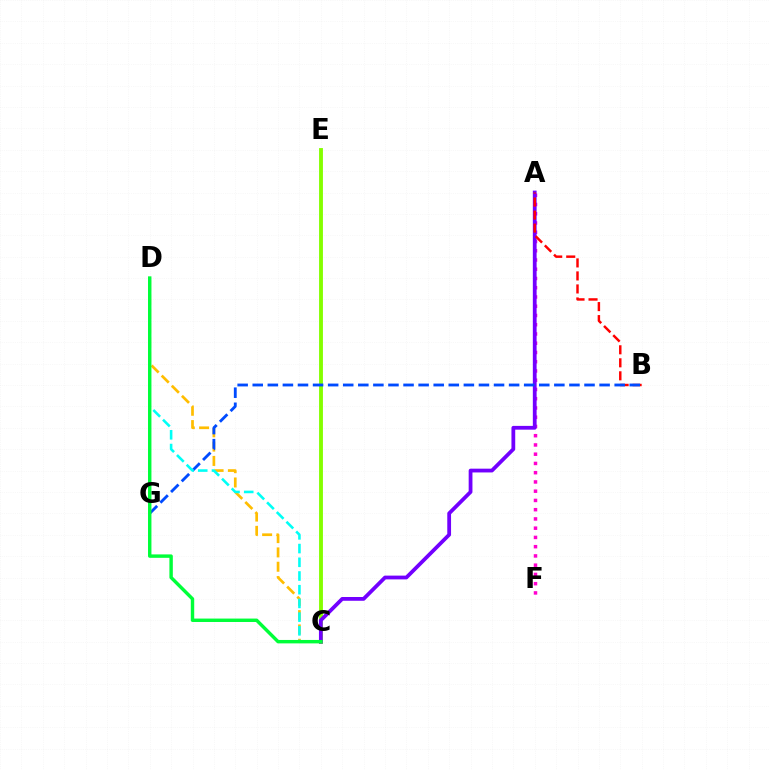{('A', 'F'): [{'color': '#ff00cf', 'line_style': 'dotted', 'thickness': 2.51}], ('C', 'E'): [{'color': '#84ff00', 'line_style': 'solid', 'thickness': 2.78}], ('A', 'C'): [{'color': '#7200ff', 'line_style': 'solid', 'thickness': 2.72}], ('C', 'D'): [{'color': '#ffbd00', 'line_style': 'dashed', 'thickness': 1.94}, {'color': '#00fff6', 'line_style': 'dashed', 'thickness': 1.86}, {'color': '#00ff39', 'line_style': 'solid', 'thickness': 2.46}], ('A', 'B'): [{'color': '#ff0000', 'line_style': 'dashed', 'thickness': 1.77}], ('B', 'G'): [{'color': '#004bff', 'line_style': 'dashed', 'thickness': 2.05}]}